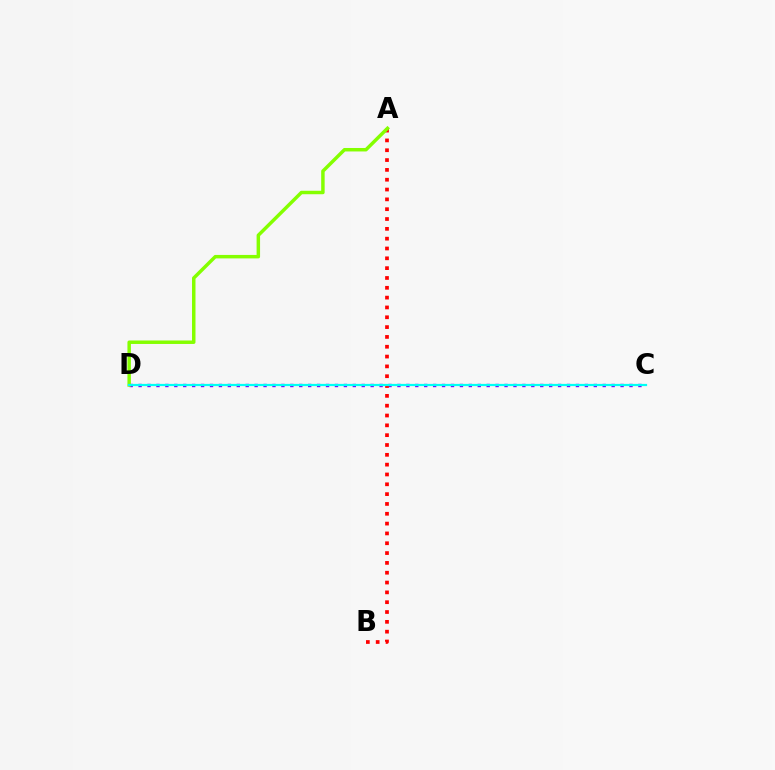{('C', 'D'): [{'color': '#7200ff', 'line_style': 'dotted', 'thickness': 2.42}, {'color': '#00fff6', 'line_style': 'solid', 'thickness': 1.59}], ('A', 'B'): [{'color': '#ff0000', 'line_style': 'dotted', 'thickness': 2.67}], ('A', 'D'): [{'color': '#84ff00', 'line_style': 'solid', 'thickness': 2.5}]}